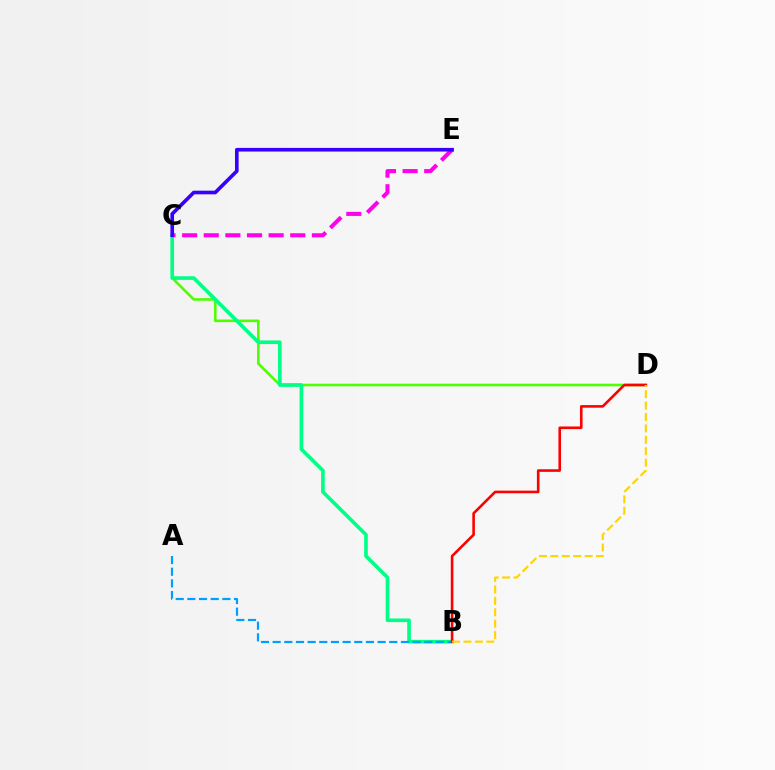{('C', 'D'): [{'color': '#4fff00', 'line_style': 'solid', 'thickness': 1.88}], ('C', 'E'): [{'color': '#ff00ed', 'line_style': 'dashed', 'thickness': 2.94}, {'color': '#3700ff', 'line_style': 'solid', 'thickness': 2.62}], ('B', 'C'): [{'color': '#00ff86', 'line_style': 'solid', 'thickness': 2.62}], ('A', 'B'): [{'color': '#009eff', 'line_style': 'dashed', 'thickness': 1.58}], ('B', 'D'): [{'color': '#ff0000', 'line_style': 'solid', 'thickness': 1.88}, {'color': '#ffd500', 'line_style': 'dashed', 'thickness': 1.55}]}